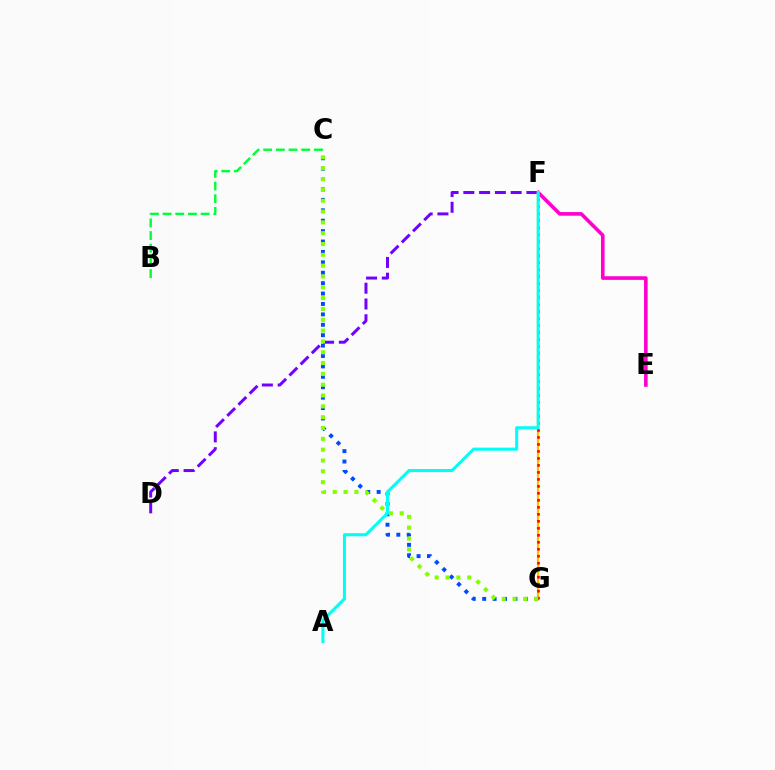{('B', 'C'): [{'color': '#00ff39', 'line_style': 'dashed', 'thickness': 1.72}], ('E', 'F'): [{'color': '#ff00cf', 'line_style': 'solid', 'thickness': 2.61}], ('D', 'F'): [{'color': '#7200ff', 'line_style': 'dashed', 'thickness': 2.14}], ('F', 'G'): [{'color': '#ffbd00', 'line_style': 'solid', 'thickness': 1.6}, {'color': '#ff0000', 'line_style': 'dotted', 'thickness': 1.9}], ('C', 'G'): [{'color': '#004bff', 'line_style': 'dotted', 'thickness': 2.83}, {'color': '#84ff00', 'line_style': 'dotted', 'thickness': 2.94}], ('A', 'F'): [{'color': '#00fff6', 'line_style': 'solid', 'thickness': 2.21}]}